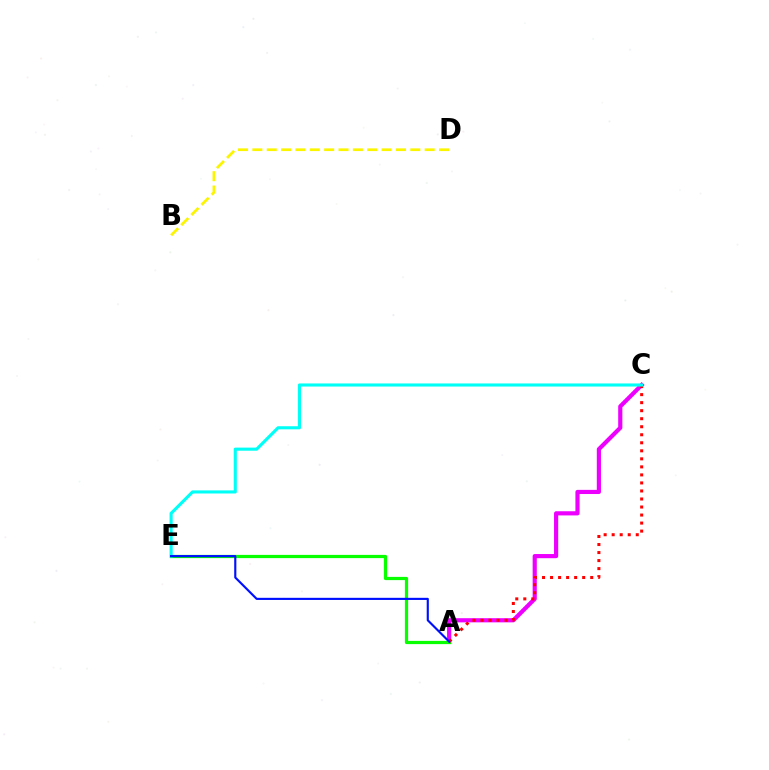{('A', 'C'): [{'color': '#ee00ff', 'line_style': 'solid', 'thickness': 3.0}, {'color': '#ff0000', 'line_style': 'dotted', 'thickness': 2.18}], ('A', 'E'): [{'color': '#08ff00', 'line_style': 'solid', 'thickness': 2.32}, {'color': '#0010ff', 'line_style': 'solid', 'thickness': 1.54}], ('C', 'E'): [{'color': '#00fff6', 'line_style': 'solid', 'thickness': 2.23}], ('B', 'D'): [{'color': '#fcf500', 'line_style': 'dashed', 'thickness': 1.95}]}